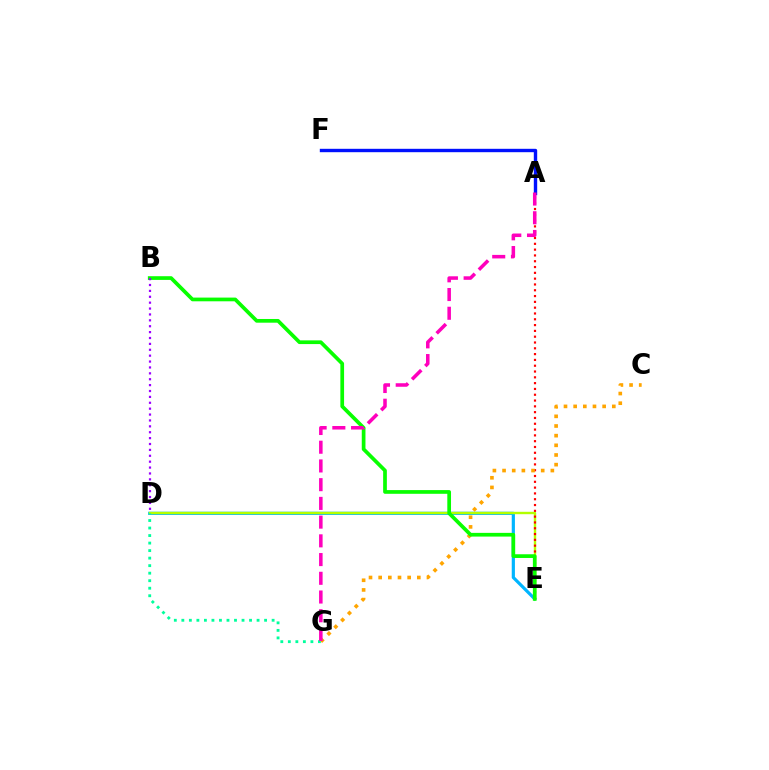{('D', 'E'): [{'color': '#00b5ff', 'line_style': 'solid', 'thickness': 2.29}, {'color': '#b3ff00', 'line_style': 'solid', 'thickness': 1.73}], ('A', 'E'): [{'color': '#ff0000', 'line_style': 'dotted', 'thickness': 1.58}], ('A', 'F'): [{'color': '#0010ff', 'line_style': 'solid', 'thickness': 2.44}], ('C', 'G'): [{'color': '#ffa500', 'line_style': 'dotted', 'thickness': 2.63}], ('B', 'E'): [{'color': '#08ff00', 'line_style': 'solid', 'thickness': 2.67}], ('D', 'G'): [{'color': '#00ff9d', 'line_style': 'dotted', 'thickness': 2.04}], ('A', 'G'): [{'color': '#ff00bd', 'line_style': 'dashed', 'thickness': 2.54}], ('B', 'D'): [{'color': '#9b00ff', 'line_style': 'dotted', 'thickness': 1.6}]}